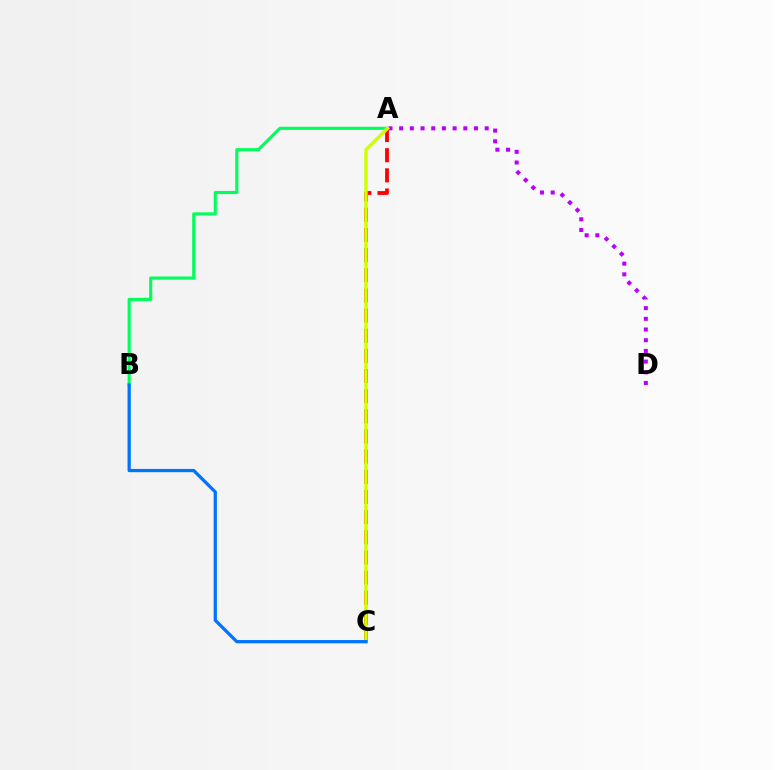{('A', 'C'): [{'color': '#ff0000', 'line_style': 'dashed', 'thickness': 2.74}, {'color': '#d1ff00', 'line_style': 'solid', 'thickness': 2.47}], ('A', 'B'): [{'color': '#00ff5c', 'line_style': 'solid', 'thickness': 2.25}], ('A', 'D'): [{'color': '#b900ff', 'line_style': 'dotted', 'thickness': 2.9}], ('B', 'C'): [{'color': '#0074ff', 'line_style': 'solid', 'thickness': 2.35}]}